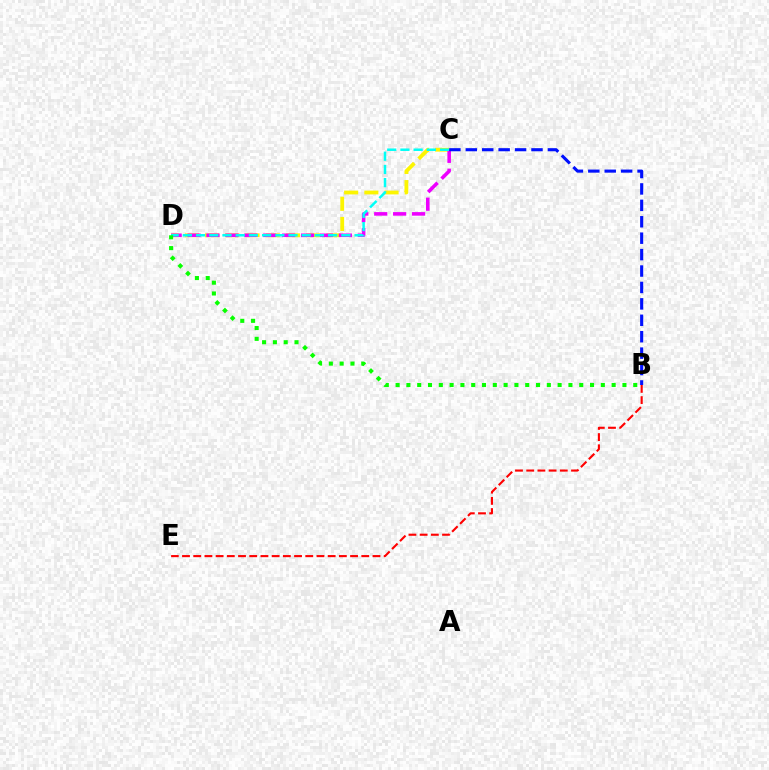{('C', 'D'): [{'color': '#fcf500', 'line_style': 'dashed', 'thickness': 2.74}, {'color': '#ee00ff', 'line_style': 'dashed', 'thickness': 2.57}, {'color': '#00fff6', 'line_style': 'dashed', 'thickness': 1.79}], ('B', 'E'): [{'color': '#ff0000', 'line_style': 'dashed', 'thickness': 1.52}], ('B', 'D'): [{'color': '#08ff00', 'line_style': 'dotted', 'thickness': 2.93}], ('B', 'C'): [{'color': '#0010ff', 'line_style': 'dashed', 'thickness': 2.23}]}